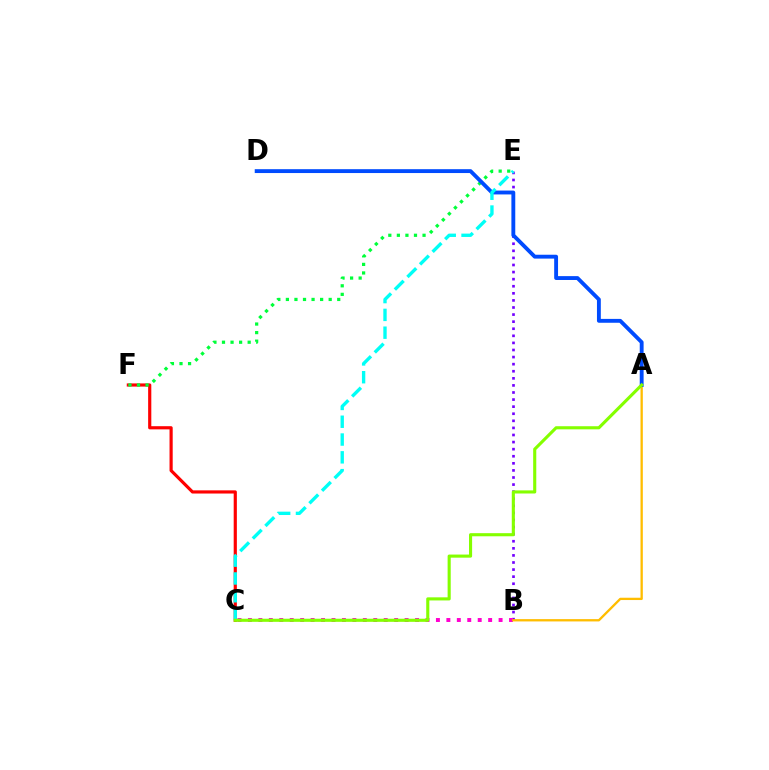{('B', 'E'): [{'color': '#7200ff', 'line_style': 'dotted', 'thickness': 1.92}], ('B', 'C'): [{'color': '#ff00cf', 'line_style': 'dotted', 'thickness': 2.84}], ('A', 'B'): [{'color': '#ffbd00', 'line_style': 'solid', 'thickness': 1.66}], ('C', 'F'): [{'color': '#ff0000', 'line_style': 'solid', 'thickness': 2.28}], ('E', 'F'): [{'color': '#00ff39', 'line_style': 'dotted', 'thickness': 2.33}], ('A', 'D'): [{'color': '#004bff', 'line_style': 'solid', 'thickness': 2.78}], ('C', 'E'): [{'color': '#00fff6', 'line_style': 'dashed', 'thickness': 2.42}], ('A', 'C'): [{'color': '#84ff00', 'line_style': 'solid', 'thickness': 2.24}]}